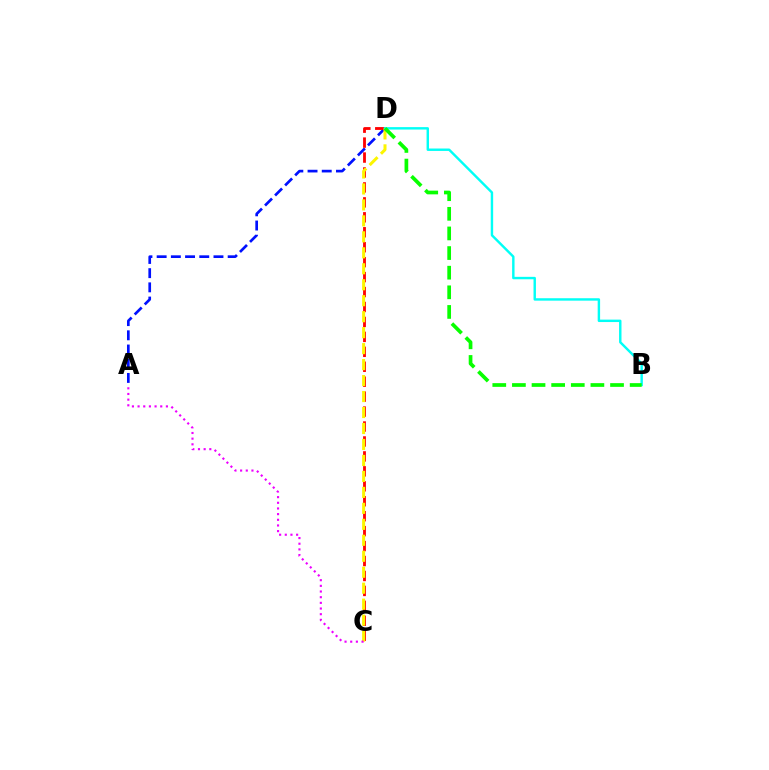{('A', 'D'): [{'color': '#0010ff', 'line_style': 'dashed', 'thickness': 1.93}], ('C', 'D'): [{'color': '#ff0000', 'line_style': 'dashed', 'thickness': 2.03}, {'color': '#fcf500', 'line_style': 'dashed', 'thickness': 2.17}], ('A', 'C'): [{'color': '#ee00ff', 'line_style': 'dotted', 'thickness': 1.54}], ('B', 'D'): [{'color': '#00fff6', 'line_style': 'solid', 'thickness': 1.74}, {'color': '#08ff00', 'line_style': 'dashed', 'thickness': 2.67}]}